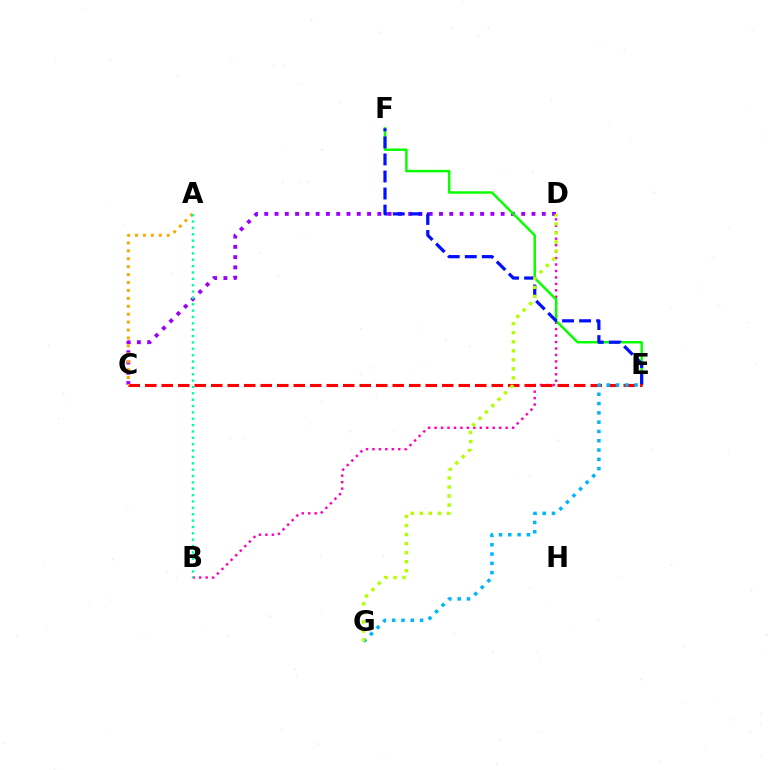{('B', 'D'): [{'color': '#ff00bd', 'line_style': 'dotted', 'thickness': 1.75}], ('C', 'D'): [{'color': '#9b00ff', 'line_style': 'dotted', 'thickness': 2.79}], ('E', 'F'): [{'color': '#08ff00', 'line_style': 'solid', 'thickness': 1.79}, {'color': '#0010ff', 'line_style': 'dashed', 'thickness': 2.32}], ('C', 'E'): [{'color': '#ff0000', 'line_style': 'dashed', 'thickness': 2.24}], ('A', 'C'): [{'color': '#ffa500', 'line_style': 'dotted', 'thickness': 2.15}], ('A', 'B'): [{'color': '#00ff9d', 'line_style': 'dotted', 'thickness': 1.73}], ('E', 'G'): [{'color': '#00b5ff', 'line_style': 'dotted', 'thickness': 2.53}], ('D', 'G'): [{'color': '#b3ff00', 'line_style': 'dotted', 'thickness': 2.46}]}